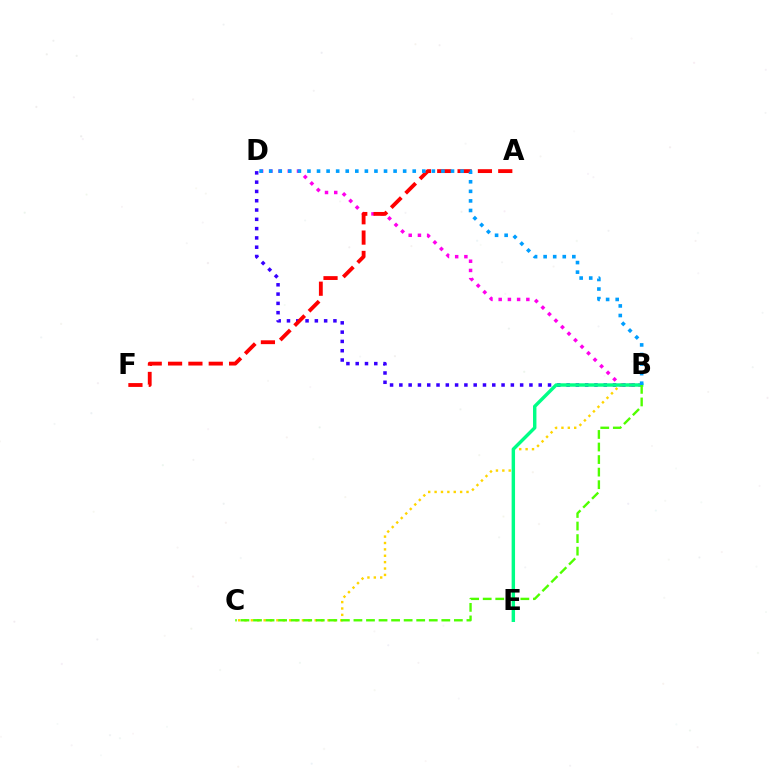{('B', 'D'): [{'color': '#3700ff', 'line_style': 'dotted', 'thickness': 2.52}, {'color': '#ff00ed', 'line_style': 'dotted', 'thickness': 2.51}, {'color': '#009eff', 'line_style': 'dotted', 'thickness': 2.6}], ('B', 'C'): [{'color': '#ffd500', 'line_style': 'dotted', 'thickness': 1.73}, {'color': '#4fff00', 'line_style': 'dashed', 'thickness': 1.71}], ('A', 'F'): [{'color': '#ff0000', 'line_style': 'dashed', 'thickness': 2.76}], ('B', 'E'): [{'color': '#00ff86', 'line_style': 'solid', 'thickness': 2.46}]}